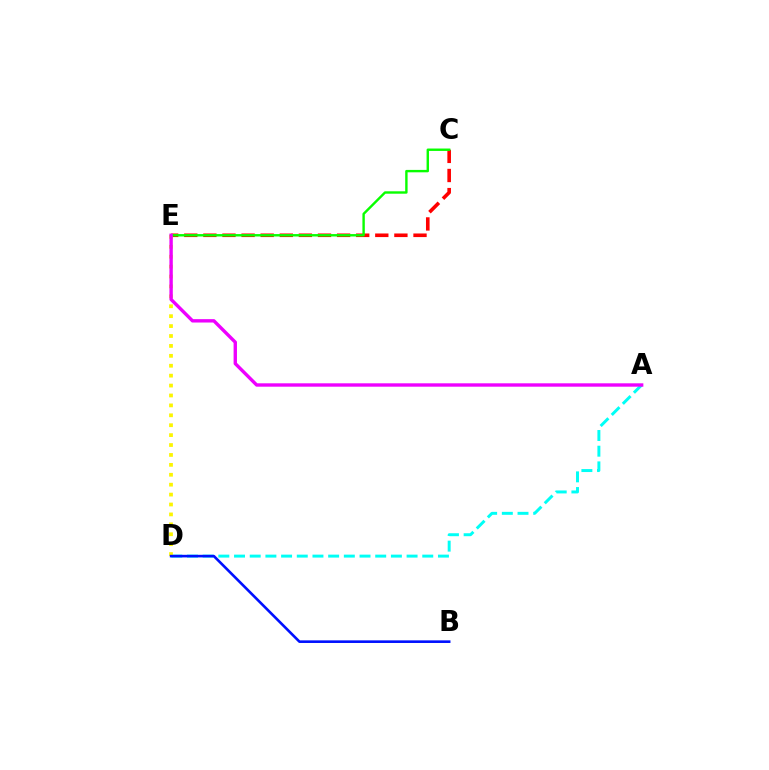{('A', 'D'): [{'color': '#00fff6', 'line_style': 'dashed', 'thickness': 2.13}], ('C', 'E'): [{'color': '#ff0000', 'line_style': 'dashed', 'thickness': 2.6}, {'color': '#08ff00', 'line_style': 'solid', 'thickness': 1.73}], ('D', 'E'): [{'color': '#fcf500', 'line_style': 'dotted', 'thickness': 2.69}], ('B', 'D'): [{'color': '#0010ff', 'line_style': 'solid', 'thickness': 1.88}], ('A', 'E'): [{'color': '#ee00ff', 'line_style': 'solid', 'thickness': 2.43}]}